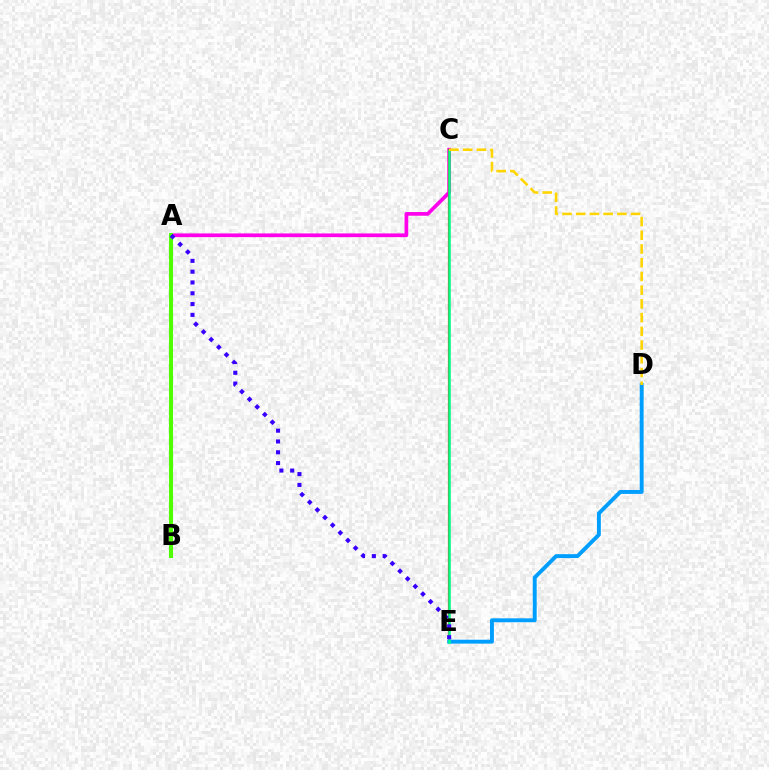{('A', 'C'): [{'color': '#ff00ed', 'line_style': 'solid', 'thickness': 2.66}], ('A', 'B'): [{'color': '#4fff00', 'line_style': 'solid', 'thickness': 2.91}], ('C', 'E'): [{'color': '#ff0000', 'line_style': 'solid', 'thickness': 1.57}, {'color': '#00ff86', 'line_style': 'solid', 'thickness': 1.82}], ('D', 'E'): [{'color': '#009eff', 'line_style': 'solid', 'thickness': 2.81}], ('A', 'E'): [{'color': '#3700ff', 'line_style': 'dotted', 'thickness': 2.94}], ('C', 'D'): [{'color': '#ffd500', 'line_style': 'dashed', 'thickness': 1.86}]}